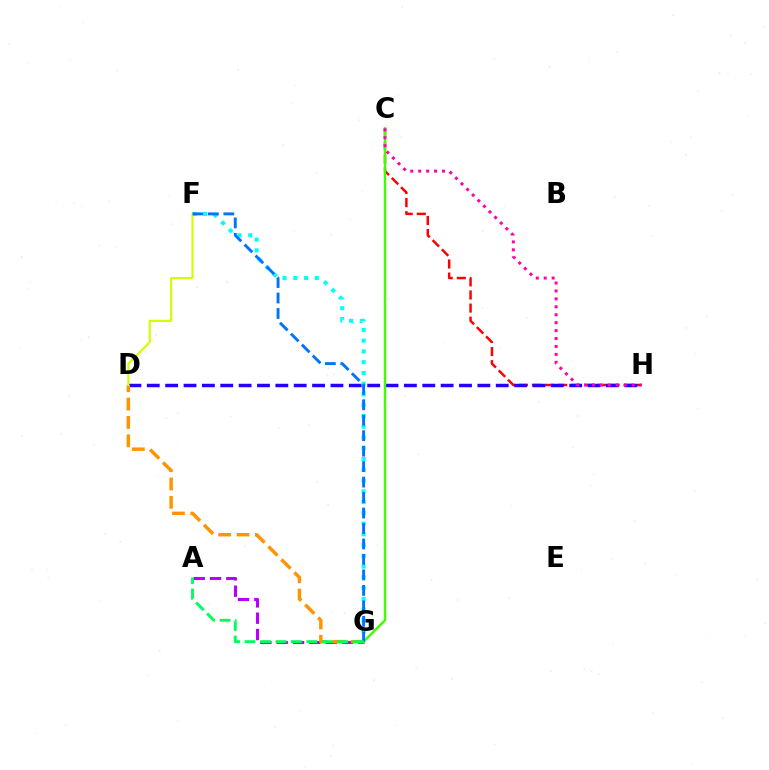{('C', 'H'): [{'color': '#ff0000', 'line_style': 'dashed', 'thickness': 1.78}, {'color': '#ff00ac', 'line_style': 'dotted', 'thickness': 2.15}], ('D', 'H'): [{'color': '#2500ff', 'line_style': 'dashed', 'thickness': 2.49}], ('A', 'G'): [{'color': '#b900ff', 'line_style': 'dashed', 'thickness': 2.22}, {'color': '#00ff5c', 'line_style': 'dashed', 'thickness': 2.1}], ('C', 'G'): [{'color': '#3dff00', 'line_style': 'solid', 'thickness': 1.73}], ('F', 'G'): [{'color': '#00fff6', 'line_style': 'dotted', 'thickness': 2.92}, {'color': '#0074ff', 'line_style': 'dashed', 'thickness': 2.1}], ('D', 'G'): [{'color': '#ff9400', 'line_style': 'dashed', 'thickness': 2.49}], ('D', 'F'): [{'color': '#d1ff00', 'line_style': 'solid', 'thickness': 1.56}]}